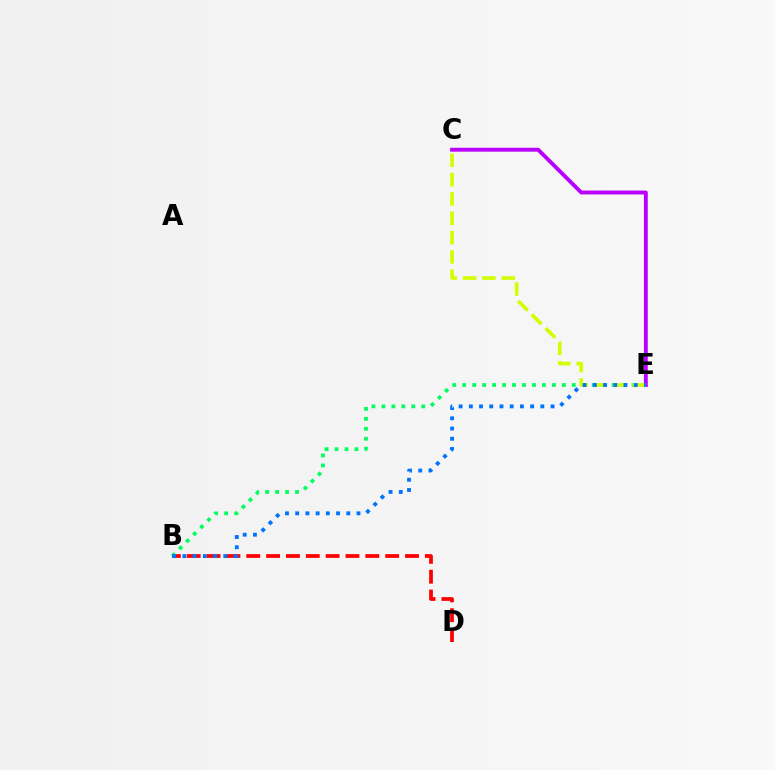{('C', 'E'): [{'color': '#b900ff', 'line_style': 'solid', 'thickness': 2.8}, {'color': '#d1ff00', 'line_style': 'dashed', 'thickness': 2.63}], ('B', 'D'): [{'color': '#ff0000', 'line_style': 'dashed', 'thickness': 2.7}], ('B', 'E'): [{'color': '#00ff5c', 'line_style': 'dotted', 'thickness': 2.71}, {'color': '#0074ff', 'line_style': 'dotted', 'thickness': 2.78}]}